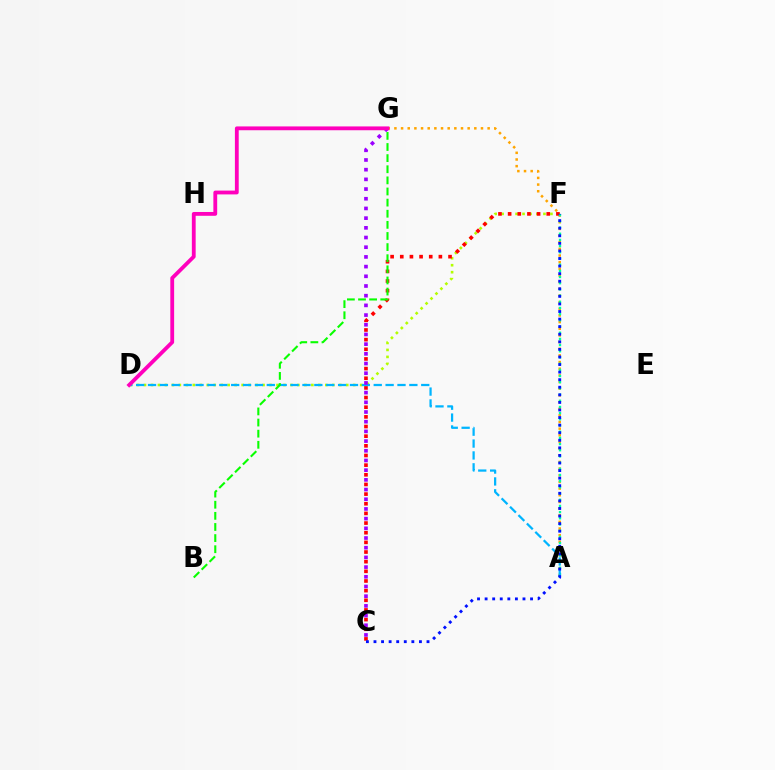{('A', 'G'): [{'color': '#ffa500', 'line_style': 'dotted', 'thickness': 1.81}], ('D', 'F'): [{'color': '#b3ff00', 'line_style': 'dotted', 'thickness': 1.89}], ('C', 'F'): [{'color': '#ff0000', 'line_style': 'dotted', 'thickness': 2.62}, {'color': '#0010ff', 'line_style': 'dotted', 'thickness': 2.06}], ('A', 'F'): [{'color': '#00ff9d', 'line_style': 'dotted', 'thickness': 1.68}], ('A', 'D'): [{'color': '#00b5ff', 'line_style': 'dashed', 'thickness': 1.61}], ('B', 'G'): [{'color': '#08ff00', 'line_style': 'dashed', 'thickness': 1.51}], ('C', 'G'): [{'color': '#9b00ff', 'line_style': 'dotted', 'thickness': 2.63}], ('D', 'G'): [{'color': '#ff00bd', 'line_style': 'solid', 'thickness': 2.75}]}